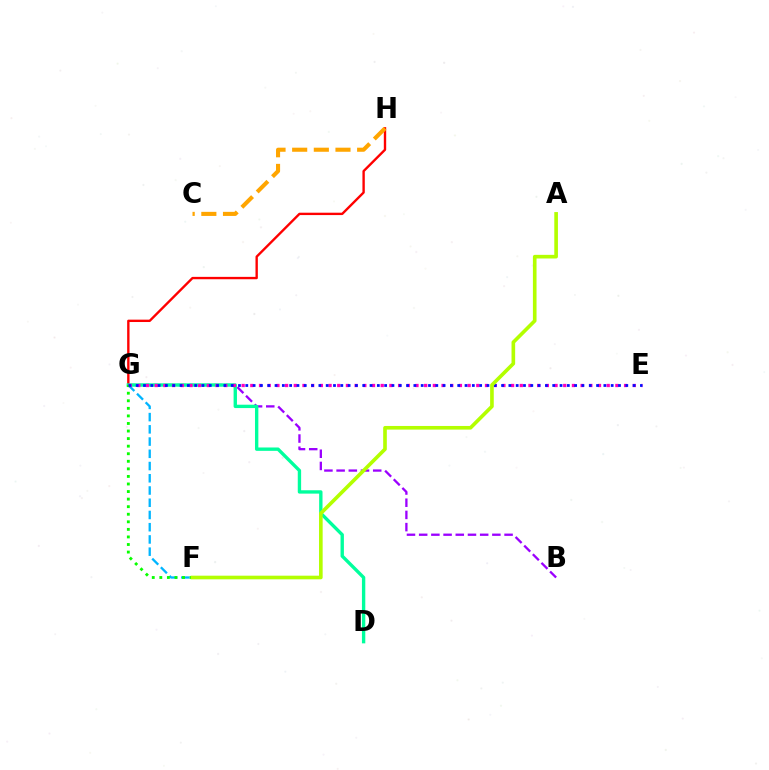{('B', 'G'): [{'color': '#9b00ff', 'line_style': 'dashed', 'thickness': 1.66}], ('G', 'H'): [{'color': '#ff0000', 'line_style': 'solid', 'thickness': 1.71}], ('F', 'G'): [{'color': '#00b5ff', 'line_style': 'dashed', 'thickness': 1.66}, {'color': '#08ff00', 'line_style': 'dotted', 'thickness': 2.06}], ('C', 'H'): [{'color': '#ffa500', 'line_style': 'dashed', 'thickness': 2.94}], ('D', 'G'): [{'color': '#00ff9d', 'line_style': 'solid', 'thickness': 2.42}], ('E', 'G'): [{'color': '#ff00bd', 'line_style': 'dotted', 'thickness': 2.36}, {'color': '#0010ff', 'line_style': 'dotted', 'thickness': 1.99}], ('A', 'F'): [{'color': '#b3ff00', 'line_style': 'solid', 'thickness': 2.62}]}